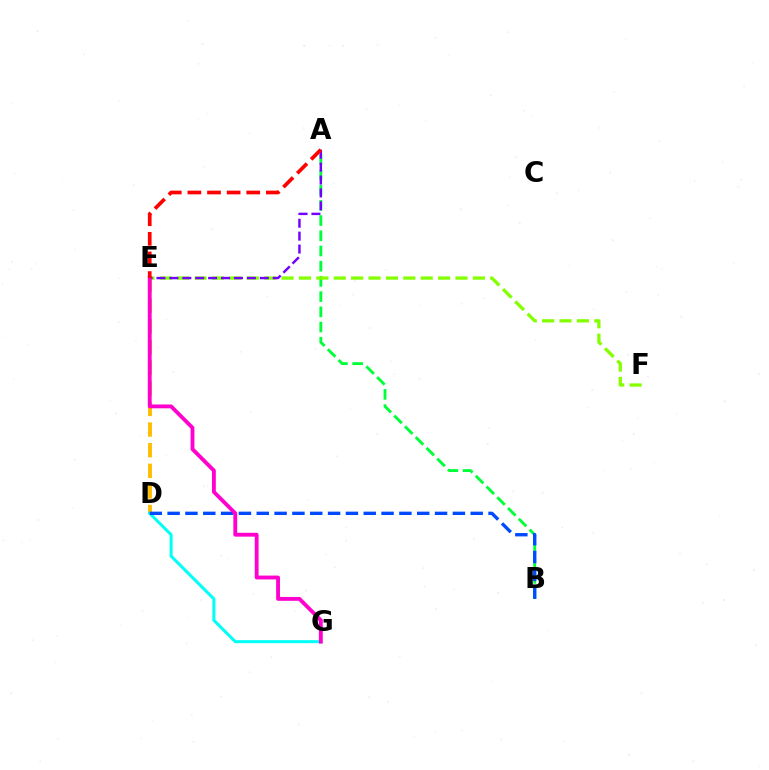{('D', 'E'): [{'color': '#ffbd00', 'line_style': 'dashed', 'thickness': 2.8}], ('A', 'B'): [{'color': '#00ff39', 'line_style': 'dashed', 'thickness': 2.07}], ('E', 'F'): [{'color': '#84ff00', 'line_style': 'dashed', 'thickness': 2.36}], ('A', 'E'): [{'color': '#7200ff', 'line_style': 'dashed', 'thickness': 1.75}, {'color': '#ff0000', 'line_style': 'dashed', 'thickness': 2.66}], ('D', 'G'): [{'color': '#00fff6', 'line_style': 'solid', 'thickness': 2.18}], ('B', 'D'): [{'color': '#004bff', 'line_style': 'dashed', 'thickness': 2.42}], ('E', 'G'): [{'color': '#ff00cf', 'line_style': 'solid', 'thickness': 2.77}]}